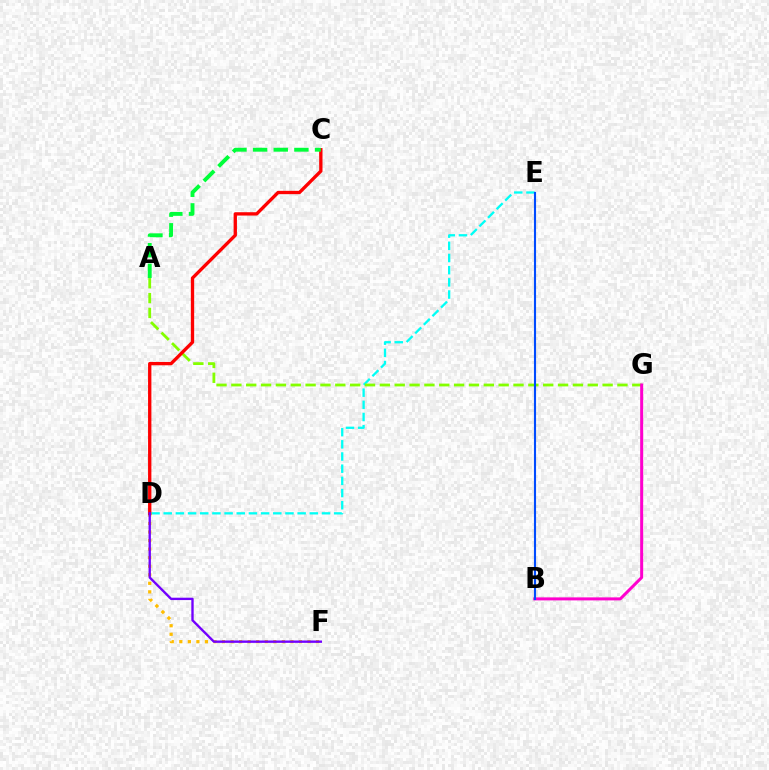{('D', 'E'): [{'color': '#00fff6', 'line_style': 'dashed', 'thickness': 1.65}], ('A', 'G'): [{'color': '#84ff00', 'line_style': 'dashed', 'thickness': 2.02}], ('D', 'F'): [{'color': '#ffbd00', 'line_style': 'dotted', 'thickness': 2.32}, {'color': '#7200ff', 'line_style': 'solid', 'thickness': 1.7}], ('B', 'G'): [{'color': '#ff00cf', 'line_style': 'solid', 'thickness': 2.16}], ('B', 'E'): [{'color': '#004bff', 'line_style': 'solid', 'thickness': 1.52}], ('C', 'D'): [{'color': '#ff0000', 'line_style': 'solid', 'thickness': 2.4}], ('A', 'C'): [{'color': '#00ff39', 'line_style': 'dashed', 'thickness': 2.8}]}